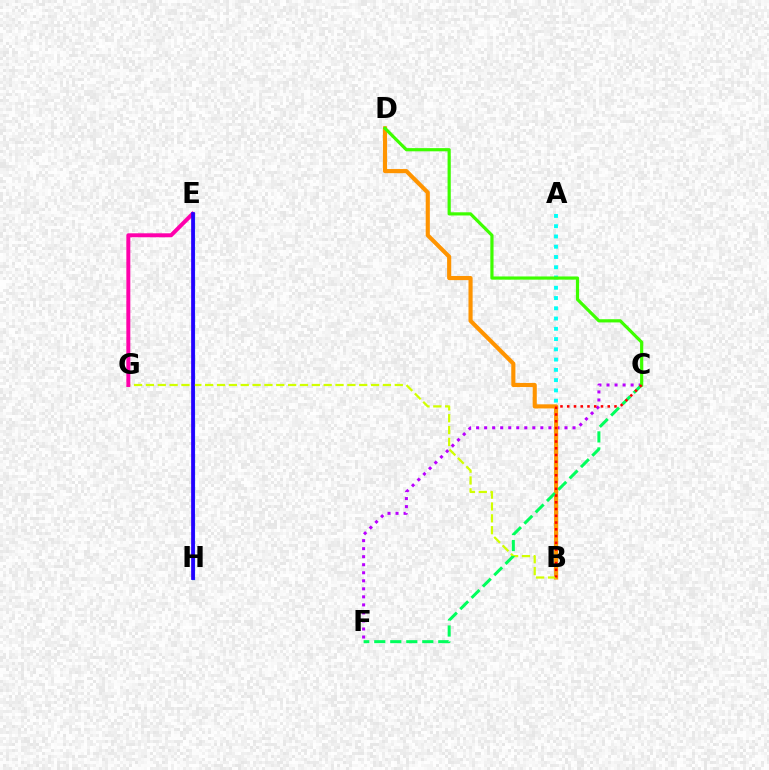{('A', 'B'): [{'color': '#00fff6', 'line_style': 'dotted', 'thickness': 2.79}], ('E', 'H'): [{'color': '#0074ff', 'line_style': 'solid', 'thickness': 2.3}, {'color': '#2500ff', 'line_style': 'solid', 'thickness': 2.65}], ('C', 'F'): [{'color': '#b900ff', 'line_style': 'dotted', 'thickness': 2.18}, {'color': '#00ff5c', 'line_style': 'dashed', 'thickness': 2.17}], ('B', 'D'): [{'color': '#ff9400', 'line_style': 'solid', 'thickness': 2.97}], ('B', 'G'): [{'color': '#d1ff00', 'line_style': 'dashed', 'thickness': 1.61}], ('E', 'G'): [{'color': '#ff00ac', 'line_style': 'solid', 'thickness': 2.85}], ('C', 'D'): [{'color': '#3dff00', 'line_style': 'solid', 'thickness': 2.29}], ('B', 'C'): [{'color': '#ff0000', 'line_style': 'dotted', 'thickness': 1.83}]}